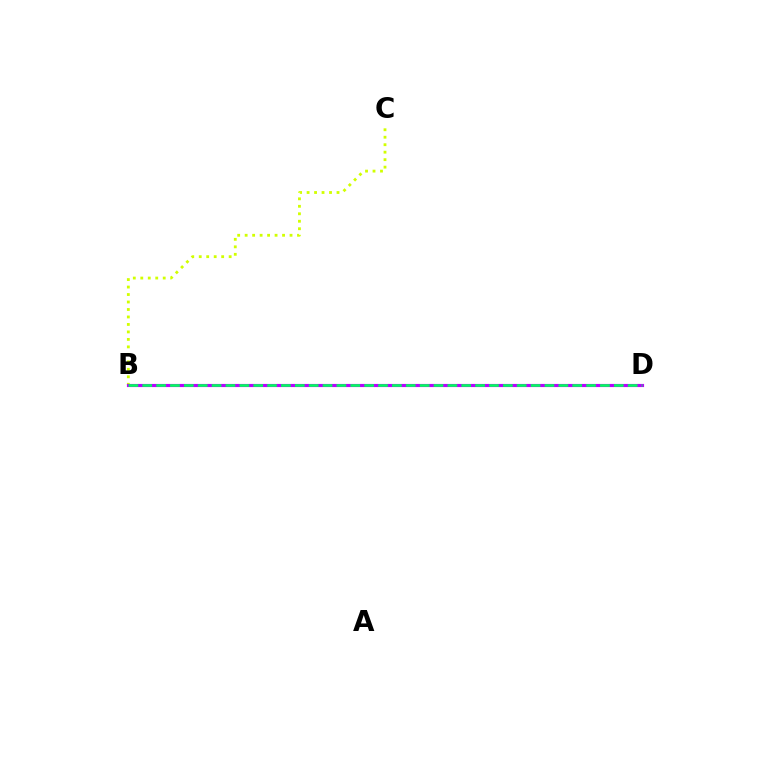{('B', 'C'): [{'color': '#d1ff00', 'line_style': 'dotted', 'thickness': 2.03}], ('B', 'D'): [{'color': '#0074ff', 'line_style': 'solid', 'thickness': 1.87}, {'color': '#ff0000', 'line_style': 'dotted', 'thickness': 2.12}, {'color': '#b900ff', 'line_style': 'solid', 'thickness': 2.26}, {'color': '#00ff5c', 'line_style': 'dashed', 'thickness': 1.88}]}